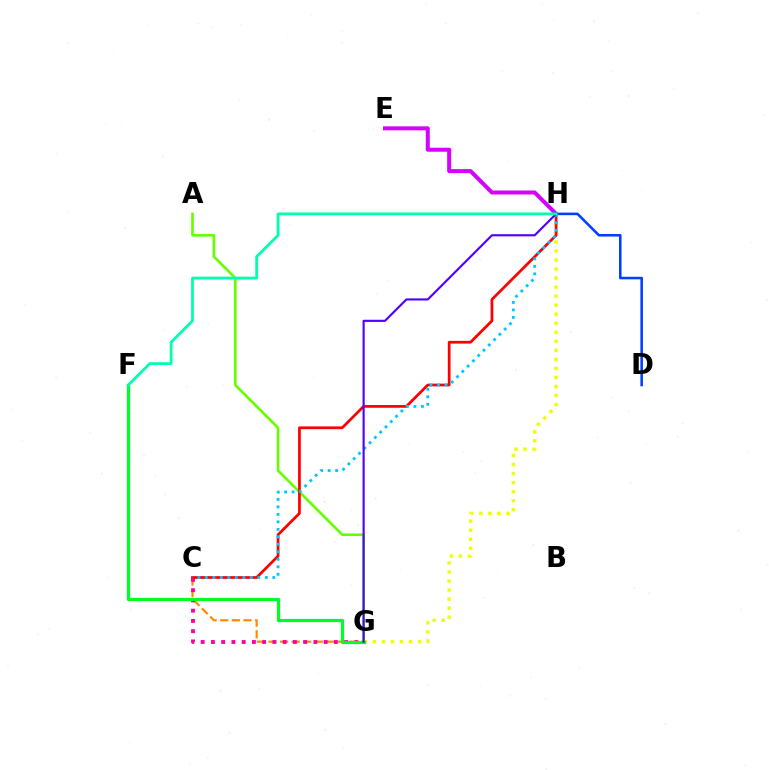{('C', 'G'): [{'color': '#ff8800', 'line_style': 'dashed', 'thickness': 1.58}, {'color': '#ff00a0', 'line_style': 'dotted', 'thickness': 2.78}], ('E', 'H'): [{'color': '#d600ff', 'line_style': 'solid', 'thickness': 2.89}], ('A', 'G'): [{'color': '#66ff00', 'line_style': 'solid', 'thickness': 1.89}], ('G', 'H'): [{'color': '#eeff00', 'line_style': 'dotted', 'thickness': 2.45}, {'color': '#4f00ff', 'line_style': 'solid', 'thickness': 1.54}], ('F', 'G'): [{'color': '#00ff27', 'line_style': 'solid', 'thickness': 2.32}], ('C', 'H'): [{'color': '#ff0000', 'line_style': 'solid', 'thickness': 1.97}, {'color': '#00c7ff', 'line_style': 'dotted', 'thickness': 2.03}], ('D', 'H'): [{'color': '#003fff', 'line_style': 'solid', 'thickness': 1.84}], ('F', 'H'): [{'color': '#00ffaf', 'line_style': 'solid', 'thickness': 2.01}]}